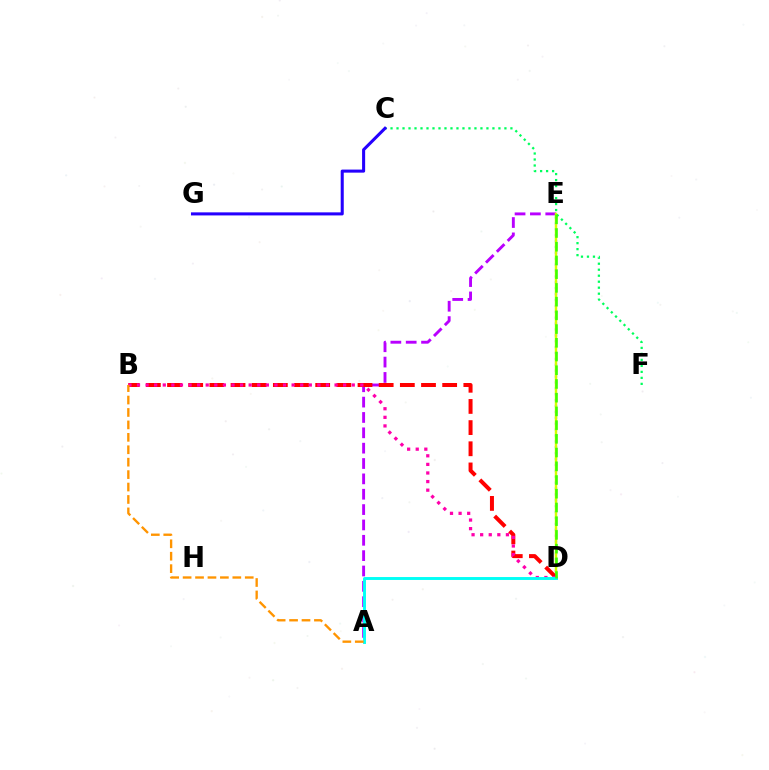{('D', 'E'): [{'color': '#0074ff', 'line_style': 'dotted', 'thickness': 1.6}, {'color': '#d1ff00', 'line_style': 'solid', 'thickness': 1.76}, {'color': '#3dff00', 'line_style': 'dashed', 'thickness': 1.86}], ('A', 'E'): [{'color': '#b900ff', 'line_style': 'dashed', 'thickness': 2.09}], ('B', 'D'): [{'color': '#ff0000', 'line_style': 'dashed', 'thickness': 2.88}, {'color': '#ff00ac', 'line_style': 'dotted', 'thickness': 2.33}], ('C', 'F'): [{'color': '#00ff5c', 'line_style': 'dotted', 'thickness': 1.63}], ('A', 'D'): [{'color': '#00fff6', 'line_style': 'solid', 'thickness': 2.1}], ('A', 'B'): [{'color': '#ff9400', 'line_style': 'dashed', 'thickness': 1.69}], ('C', 'G'): [{'color': '#2500ff', 'line_style': 'solid', 'thickness': 2.2}]}